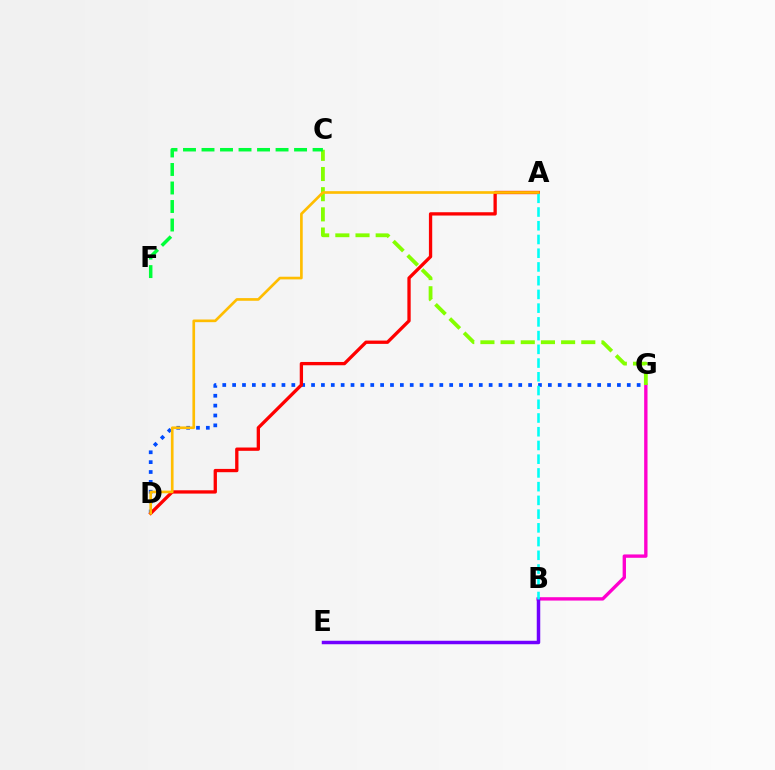{('D', 'G'): [{'color': '#004bff', 'line_style': 'dotted', 'thickness': 2.68}], ('B', 'G'): [{'color': '#ff00cf', 'line_style': 'solid', 'thickness': 2.41}], ('C', 'G'): [{'color': '#84ff00', 'line_style': 'dashed', 'thickness': 2.74}], ('A', 'D'): [{'color': '#ff0000', 'line_style': 'solid', 'thickness': 2.38}, {'color': '#ffbd00', 'line_style': 'solid', 'thickness': 1.92}], ('B', 'E'): [{'color': '#7200ff', 'line_style': 'solid', 'thickness': 2.51}], ('A', 'B'): [{'color': '#00fff6', 'line_style': 'dashed', 'thickness': 1.87}], ('C', 'F'): [{'color': '#00ff39', 'line_style': 'dashed', 'thickness': 2.51}]}